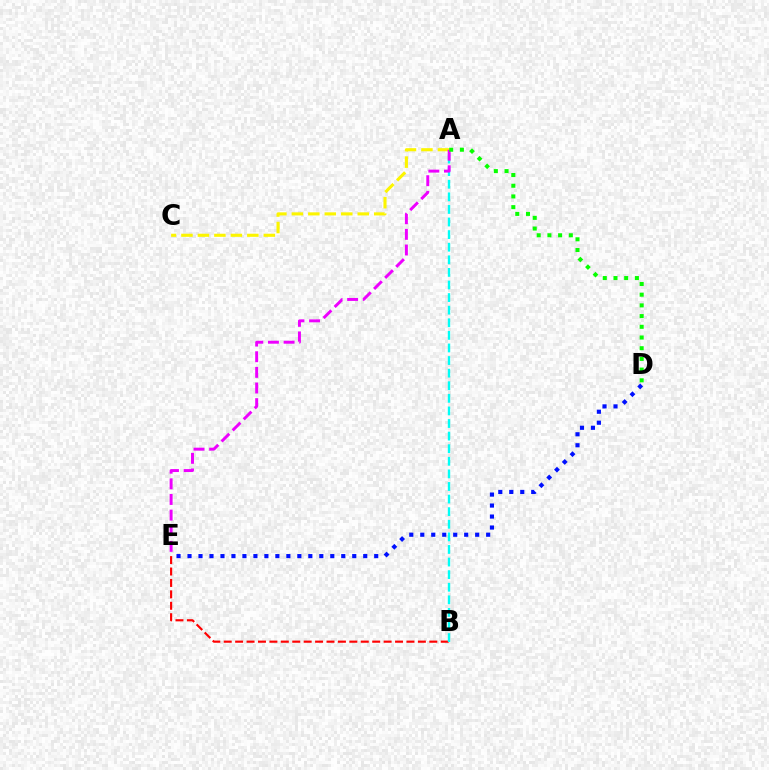{('B', 'E'): [{'color': '#ff0000', 'line_style': 'dashed', 'thickness': 1.55}], ('A', 'B'): [{'color': '#00fff6', 'line_style': 'dashed', 'thickness': 1.71}], ('A', 'C'): [{'color': '#fcf500', 'line_style': 'dashed', 'thickness': 2.24}], ('D', 'E'): [{'color': '#0010ff', 'line_style': 'dotted', 'thickness': 2.98}], ('A', 'E'): [{'color': '#ee00ff', 'line_style': 'dashed', 'thickness': 2.12}], ('A', 'D'): [{'color': '#08ff00', 'line_style': 'dotted', 'thickness': 2.91}]}